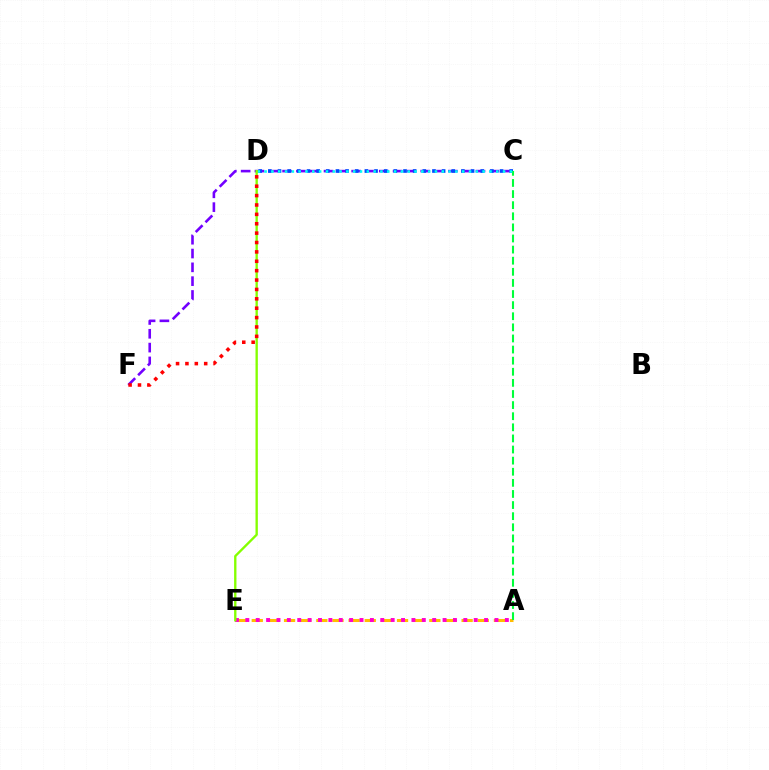{('C', 'F'): [{'color': '#7200ff', 'line_style': 'dashed', 'thickness': 1.88}], ('C', 'D'): [{'color': '#004bff', 'line_style': 'dotted', 'thickness': 2.62}, {'color': '#00fff6', 'line_style': 'dotted', 'thickness': 1.85}], ('A', 'E'): [{'color': '#ffbd00', 'line_style': 'dashed', 'thickness': 2.19}, {'color': '#ff00cf', 'line_style': 'dotted', 'thickness': 2.82}], ('A', 'C'): [{'color': '#00ff39', 'line_style': 'dashed', 'thickness': 1.51}], ('D', 'E'): [{'color': '#84ff00', 'line_style': 'solid', 'thickness': 1.69}], ('D', 'F'): [{'color': '#ff0000', 'line_style': 'dotted', 'thickness': 2.55}]}